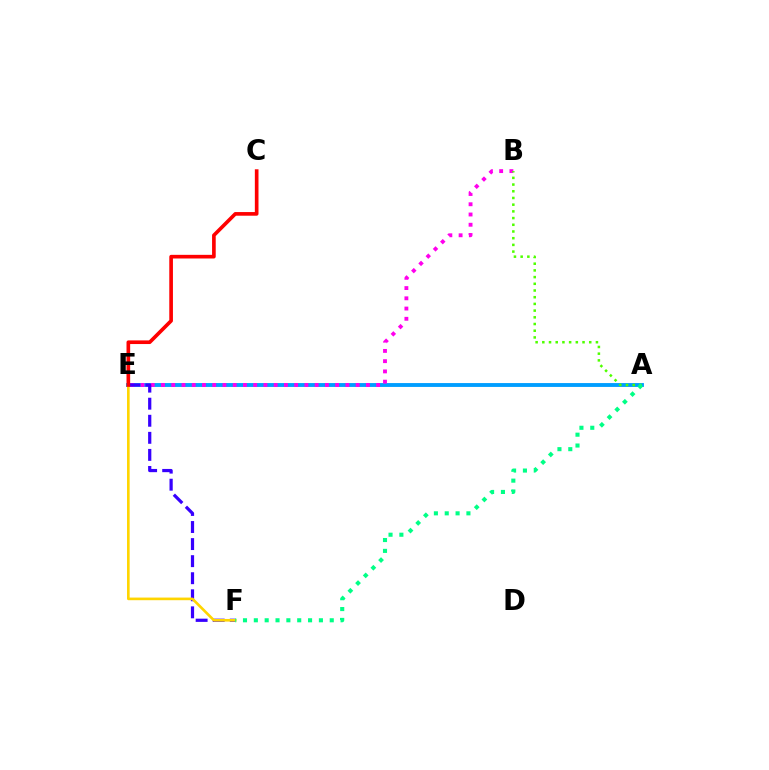{('A', 'E'): [{'color': '#009eff', 'line_style': 'solid', 'thickness': 2.78}], ('B', 'E'): [{'color': '#ff00ed', 'line_style': 'dotted', 'thickness': 2.78}], ('E', 'F'): [{'color': '#3700ff', 'line_style': 'dashed', 'thickness': 2.32}, {'color': '#ffd500', 'line_style': 'solid', 'thickness': 1.9}], ('A', 'B'): [{'color': '#4fff00', 'line_style': 'dotted', 'thickness': 1.82}], ('C', 'E'): [{'color': '#ff0000', 'line_style': 'solid', 'thickness': 2.63}], ('A', 'F'): [{'color': '#00ff86', 'line_style': 'dotted', 'thickness': 2.95}]}